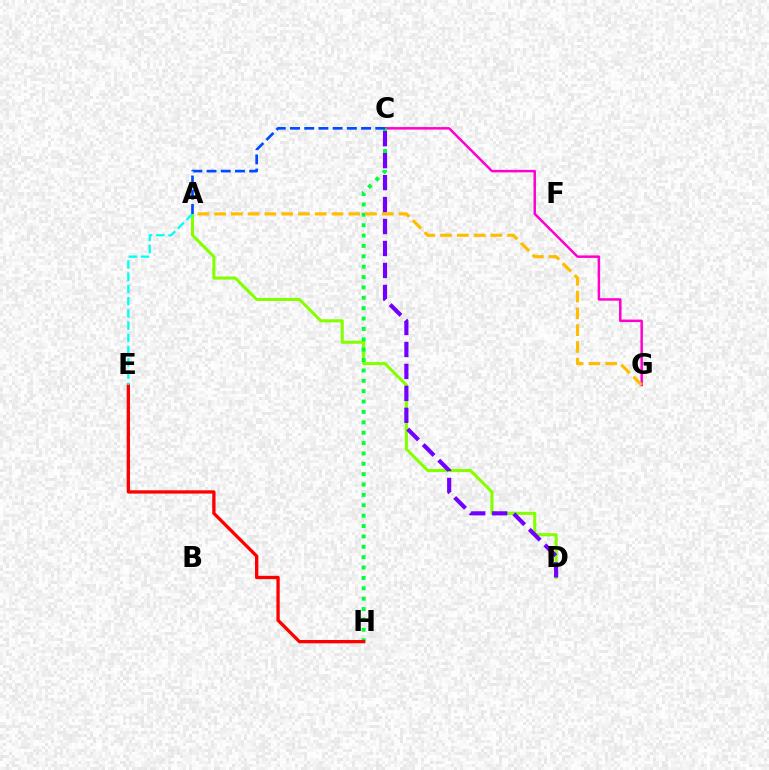{('A', 'D'): [{'color': '#84ff00', 'line_style': 'solid', 'thickness': 2.22}], ('C', 'G'): [{'color': '#ff00cf', 'line_style': 'solid', 'thickness': 1.8}], ('C', 'H'): [{'color': '#00ff39', 'line_style': 'dotted', 'thickness': 2.82}], ('E', 'H'): [{'color': '#ff0000', 'line_style': 'solid', 'thickness': 2.38}], ('A', 'E'): [{'color': '#00fff6', 'line_style': 'dashed', 'thickness': 1.66}], ('A', 'G'): [{'color': '#ffbd00', 'line_style': 'dashed', 'thickness': 2.28}], ('A', 'C'): [{'color': '#004bff', 'line_style': 'dashed', 'thickness': 1.93}], ('C', 'D'): [{'color': '#7200ff', 'line_style': 'dashed', 'thickness': 2.98}]}